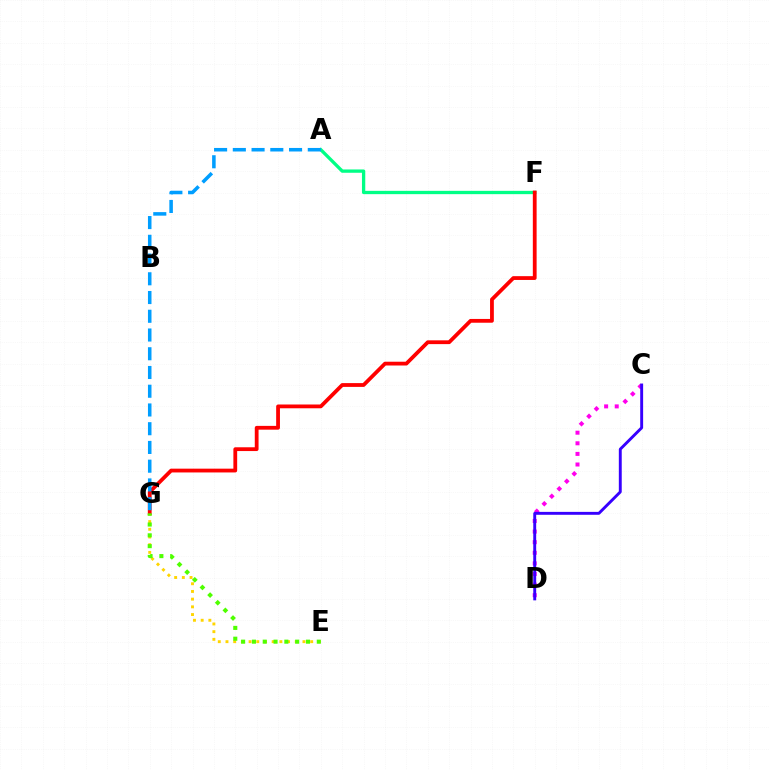{('E', 'G'): [{'color': '#ffd500', 'line_style': 'dotted', 'thickness': 2.09}, {'color': '#4fff00', 'line_style': 'dotted', 'thickness': 2.94}], ('C', 'D'): [{'color': '#ff00ed', 'line_style': 'dotted', 'thickness': 2.88}, {'color': '#3700ff', 'line_style': 'solid', 'thickness': 2.09}], ('A', 'F'): [{'color': '#00ff86', 'line_style': 'solid', 'thickness': 2.38}], ('F', 'G'): [{'color': '#ff0000', 'line_style': 'solid', 'thickness': 2.73}], ('A', 'G'): [{'color': '#009eff', 'line_style': 'dashed', 'thickness': 2.55}]}